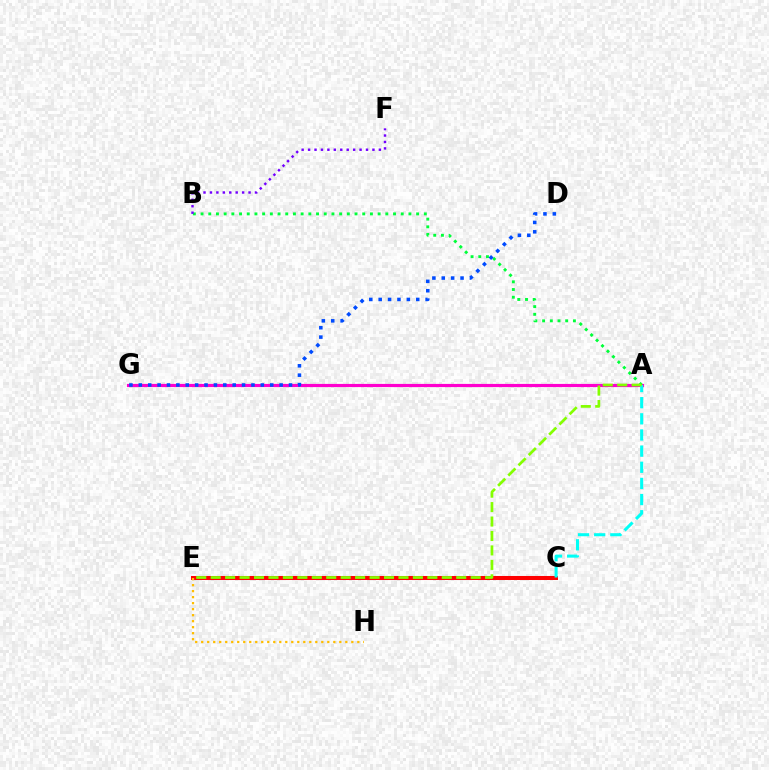{('C', 'E'): [{'color': '#ff0000', 'line_style': 'solid', 'thickness': 2.9}], ('E', 'H'): [{'color': '#ffbd00', 'line_style': 'dotted', 'thickness': 1.63}], ('A', 'G'): [{'color': '#ff00cf', 'line_style': 'solid', 'thickness': 2.28}], ('A', 'B'): [{'color': '#00ff39', 'line_style': 'dotted', 'thickness': 2.09}], ('B', 'F'): [{'color': '#7200ff', 'line_style': 'dotted', 'thickness': 1.75}], ('D', 'G'): [{'color': '#004bff', 'line_style': 'dotted', 'thickness': 2.55}], ('A', 'C'): [{'color': '#00fff6', 'line_style': 'dashed', 'thickness': 2.19}], ('A', 'E'): [{'color': '#84ff00', 'line_style': 'dashed', 'thickness': 1.96}]}